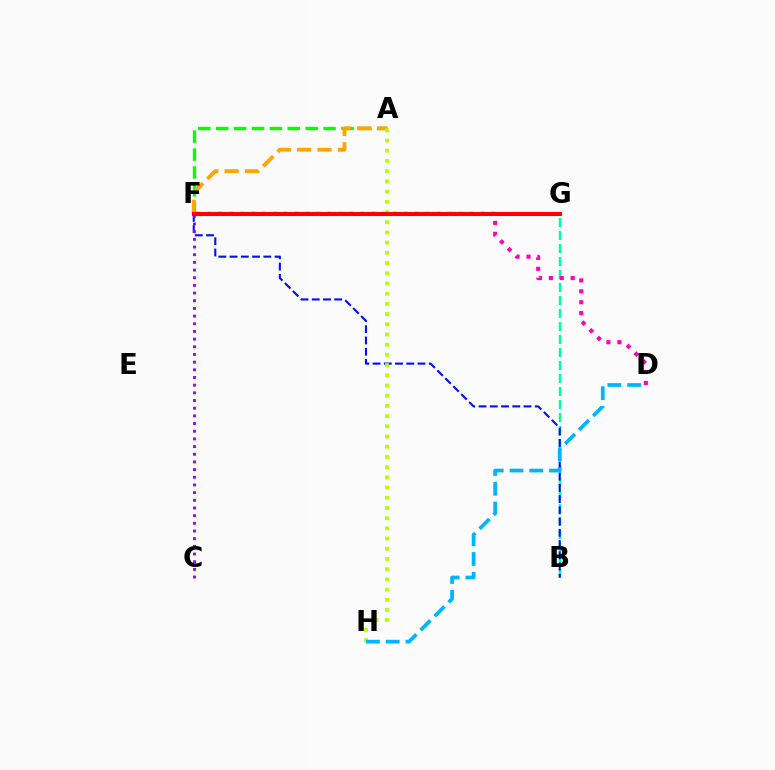{('B', 'G'): [{'color': '#00ff9d', 'line_style': 'dashed', 'thickness': 1.77}], ('A', 'F'): [{'color': '#08ff00', 'line_style': 'dashed', 'thickness': 2.43}, {'color': '#ffa500', 'line_style': 'dashed', 'thickness': 2.76}], ('B', 'F'): [{'color': '#0010ff', 'line_style': 'dashed', 'thickness': 1.53}], ('D', 'F'): [{'color': '#ff00bd', 'line_style': 'dotted', 'thickness': 2.97}], ('A', 'H'): [{'color': '#b3ff00', 'line_style': 'dotted', 'thickness': 2.77}], ('C', 'F'): [{'color': '#9b00ff', 'line_style': 'dotted', 'thickness': 2.09}], ('F', 'G'): [{'color': '#ff0000', 'line_style': 'solid', 'thickness': 2.94}], ('D', 'H'): [{'color': '#00b5ff', 'line_style': 'dashed', 'thickness': 2.69}]}